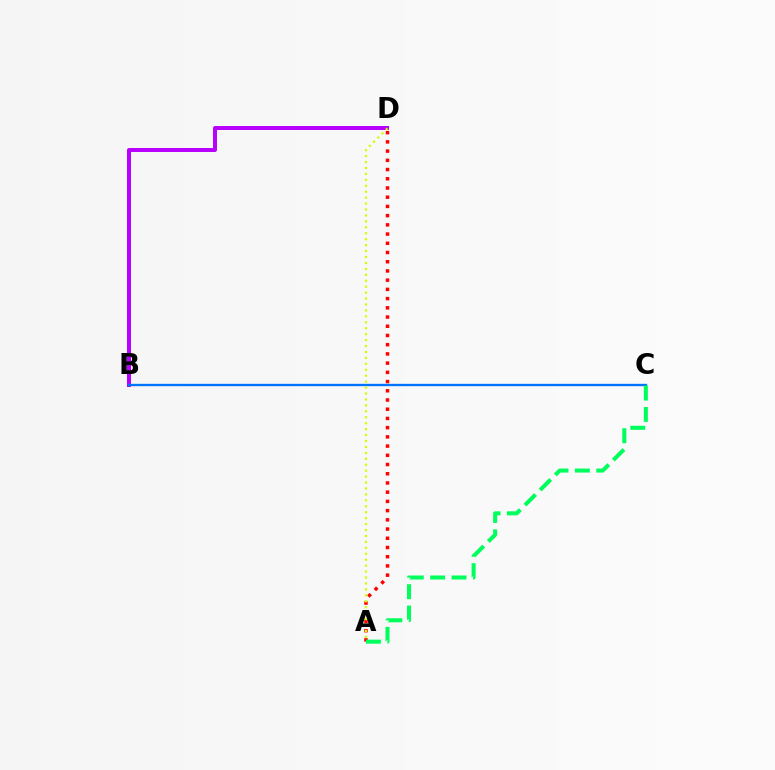{('B', 'D'): [{'color': '#b900ff', 'line_style': 'solid', 'thickness': 2.87}], ('B', 'C'): [{'color': '#0074ff', 'line_style': 'solid', 'thickness': 1.69}], ('A', 'D'): [{'color': '#ff0000', 'line_style': 'dotted', 'thickness': 2.5}, {'color': '#d1ff00', 'line_style': 'dotted', 'thickness': 1.61}], ('A', 'C'): [{'color': '#00ff5c', 'line_style': 'dashed', 'thickness': 2.91}]}